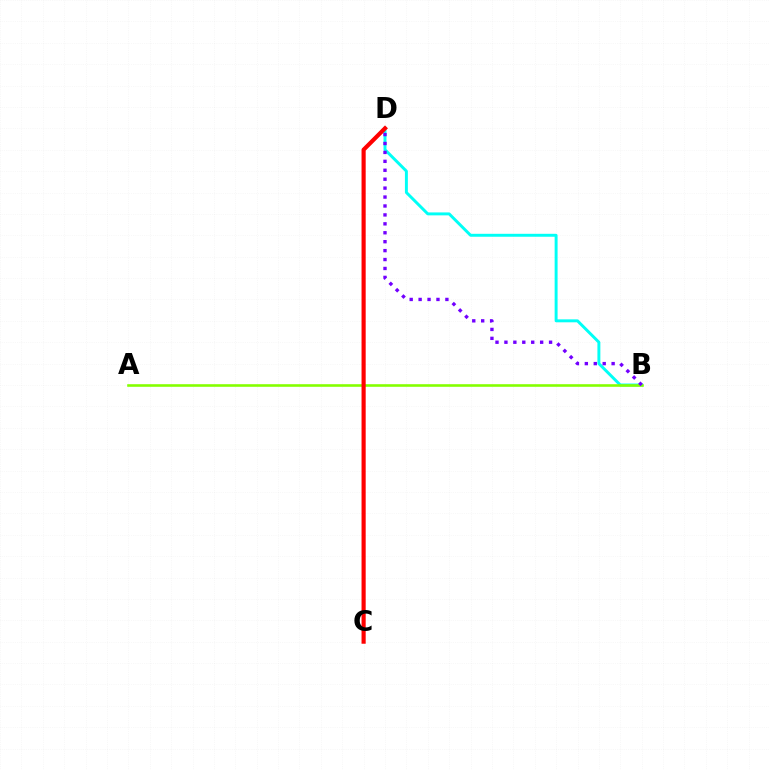{('B', 'D'): [{'color': '#00fff6', 'line_style': 'solid', 'thickness': 2.12}, {'color': '#7200ff', 'line_style': 'dotted', 'thickness': 2.43}], ('A', 'B'): [{'color': '#84ff00', 'line_style': 'solid', 'thickness': 1.87}], ('C', 'D'): [{'color': '#ff0000', 'line_style': 'solid', 'thickness': 2.98}]}